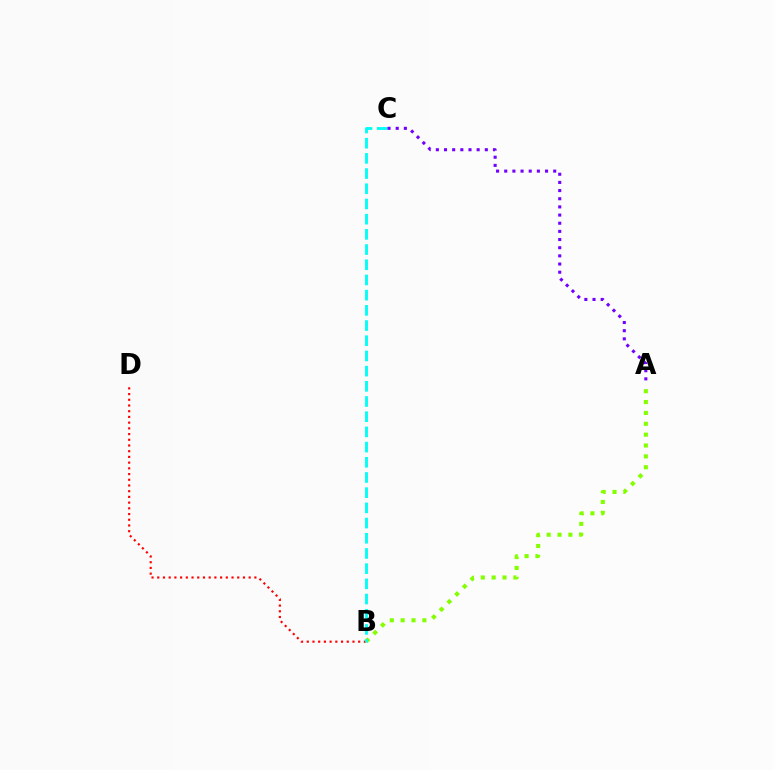{('B', 'D'): [{'color': '#ff0000', 'line_style': 'dotted', 'thickness': 1.55}], ('A', 'B'): [{'color': '#84ff00', 'line_style': 'dotted', 'thickness': 2.95}], ('B', 'C'): [{'color': '#00fff6', 'line_style': 'dashed', 'thickness': 2.06}], ('A', 'C'): [{'color': '#7200ff', 'line_style': 'dotted', 'thickness': 2.22}]}